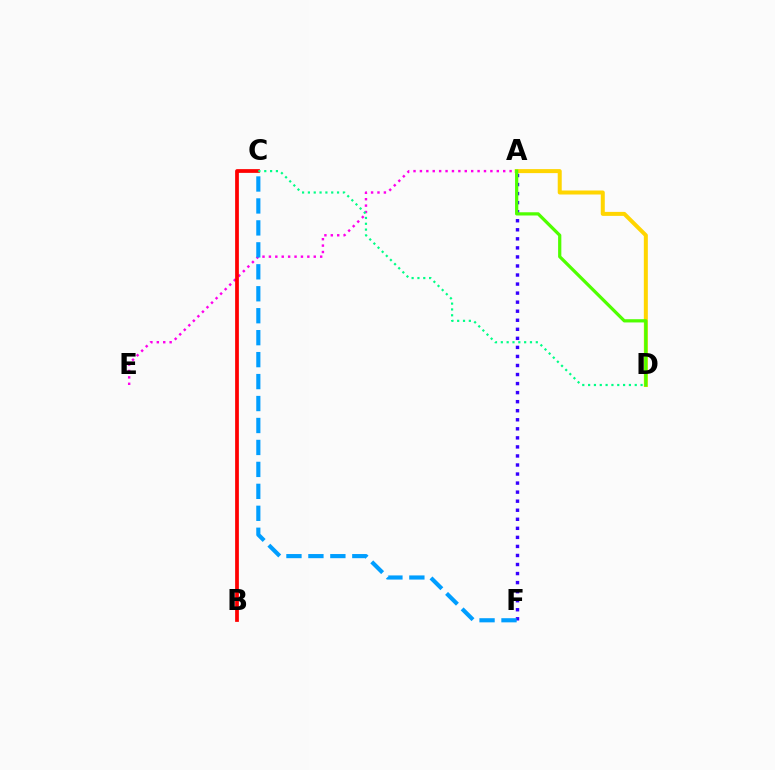{('A', 'F'): [{'color': '#3700ff', 'line_style': 'dotted', 'thickness': 2.46}], ('A', 'E'): [{'color': '#ff00ed', 'line_style': 'dotted', 'thickness': 1.74}], ('A', 'D'): [{'color': '#ffd500', 'line_style': 'solid', 'thickness': 2.88}, {'color': '#4fff00', 'line_style': 'solid', 'thickness': 2.33}], ('B', 'C'): [{'color': '#ff0000', 'line_style': 'solid', 'thickness': 2.7}], ('C', 'F'): [{'color': '#009eff', 'line_style': 'dashed', 'thickness': 2.98}], ('C', 'D'): [{'color': '#00ff86', 'line_style': 'dotted', 'thickness': 1.58}]}